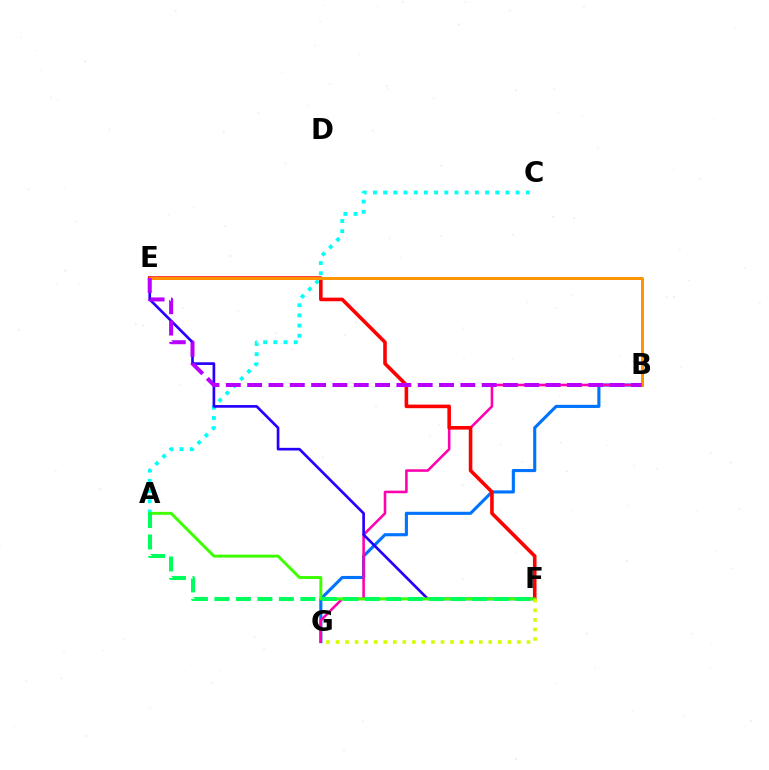{('A', 'C'): [{'color': '#00fff6', 'line_style': 'dotted', 'thickness': 2.77}], ('B', 'G'): [{'color': '#0074ff', 'line_style': 'solid', 'thickness': 2.25}, {'color': '#ff00ac', 'line_style': 'solid', 'thickness': 1.84}], ('E', 'F'): [{'color': '#2500ff', 'line_style': 'solid', 'thickness': 1.92}, {'color': '#ff0000', 'line_style': 'solid', 'thickness': 2.58}], ('A', 'F'): [{'color': '#3dff00', 'line_style': 'solid', 'thickness': 2.11}, {'color': '#00ff5c', 'line_style': 'dashed', 'thickness': 2.92}], ('B', 'E'): [{'color': '#ff9400', 'line_style': 'solid', 'thickness': 2.12}, {'color': '#b900ff', 'line_style': 'dashed', 'thickness': 2.9}], ('F', 'G'): [{'color': '#d1ff00', 'line_style': 'dotted', 'thickness': 2.59}]}